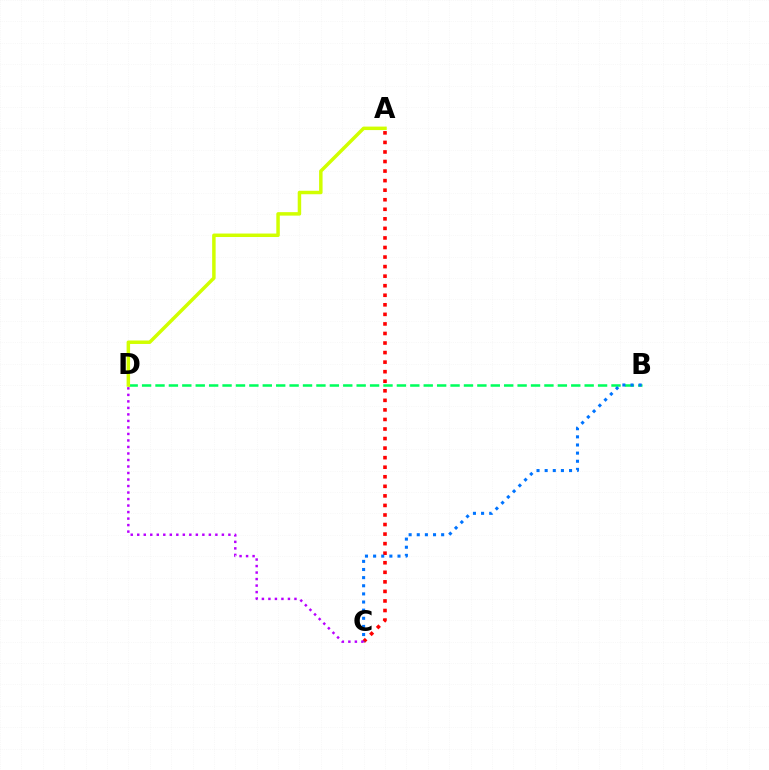{('A', 'C'): [{'color': '#ff0000', 'line_style': 'dotted', 'thickness': 2.6}], ('B', 'D'): [{'color': '#00ff5c', 'line_style': 'dashed', 'thickness': 1.82}], ('A', 'D'): [{'color': '#d1ff00', 'line_style': 'solid', 'thickness': 2.51}], ('B', 'C'): [{'color': '#0074ff', 'line_style': 'dotted', 'thickness': 2.21}], ('C', 'D'): [{'color': '#b900ff', 'line_style': 'dotted', 'thickness': 1.77}]}